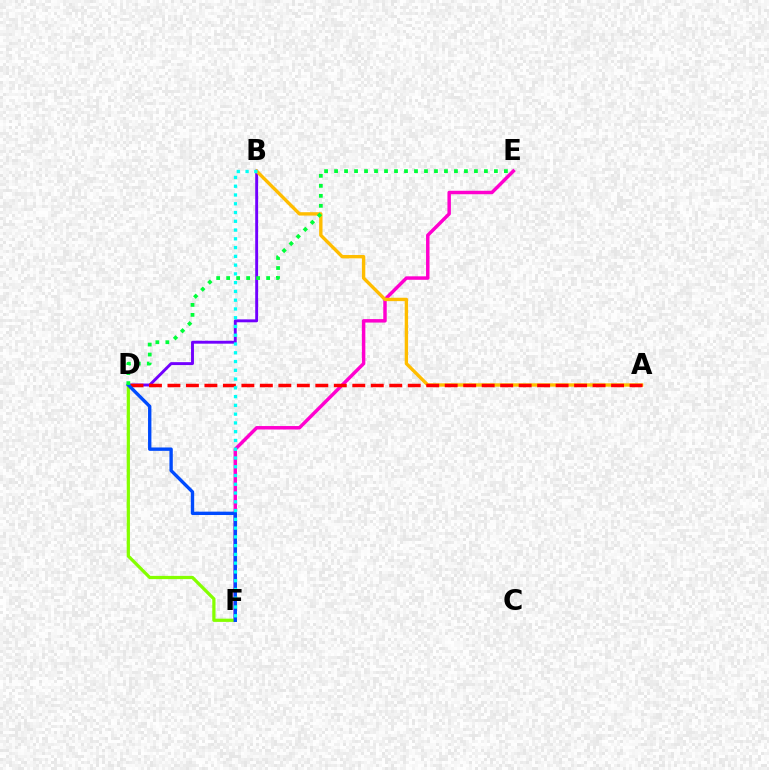{('B', 'D'): [{'color': '#7200ff', 'line_style': 'solid', 'thickness': 2.09}], ('E', 'F'): [{'color': '#ff00cf', 'line_style': 'solid', 'thickness': 2.49}], ('A', 'B'): [{'color': '#ffbd00', 'line_style': 'solid', 'thickness': 2.43}], ('A', 'D'): [{'color': '#ff0000', 'line_style': 'dashed', 'thickness': 2.51}], ('D', 'F'): [{'color': '#84ff00', 'line_style': 'solid', 'thickness': 2.33}, {'color': '#004bff', 'line_style': 'solid', 'thickness': 2.42}], ('B', 'F'): [{'color': '#00fff6', 'line_style': 'dotted', 'thickness': 2.38}], ('D', 'E'): [{'color': '#00ff39', 'line_style': 'dotted', 'thickness': 2.71}]}